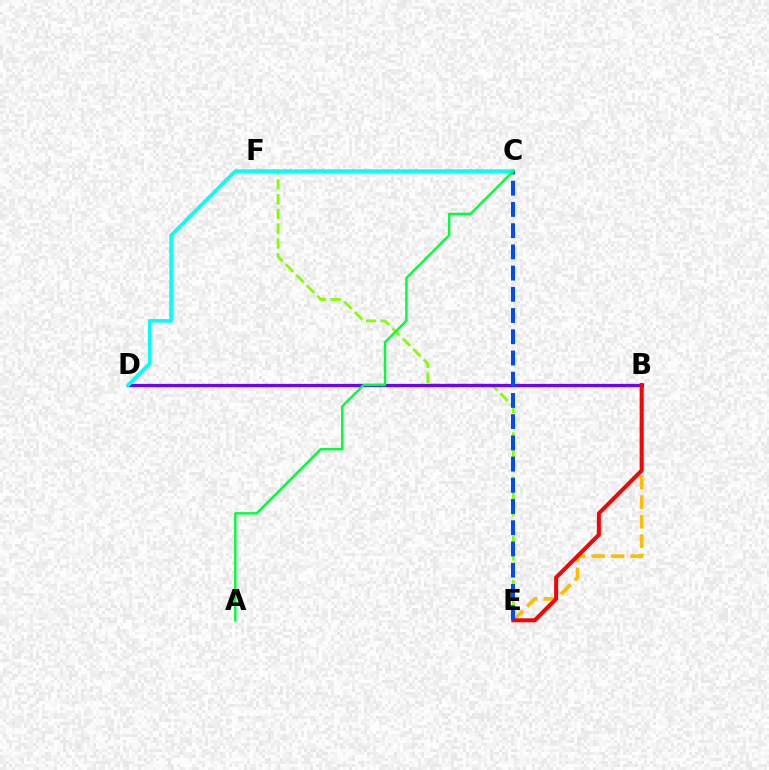{('C', 'F'): [{'color': '#ff00cf', 'line_style': 'dotted', 'thickness': 1.54}], ('B', 'E'): [{'color': '#ffbd00', 'line_style': 'dashed', 'thickness': 2.65}, {'color': '#ff0000', 'line_style': 'solid', 'thickness': 2.87}], ('E', 'F'): [{'color': '#84ff00', 'line_style': 'dashed', 'thickness': 2.0}], ('B', 'D'): [{'color': '#7200ff', 'line_style': 'solid', 'thickness': 2.34}], ('C', 'D'): [{'color': '#00fff6', 'line_style': 'solid', 'thickness': 2.58}], ('C', 'E'): [{'color': '#004bff', 'line_style': 'dashed', 'thickness': 2.88}], ('A', 'C'): [{'color': '#00ff39', 'line_style': 'solid', 'thickness': 1.75}]}